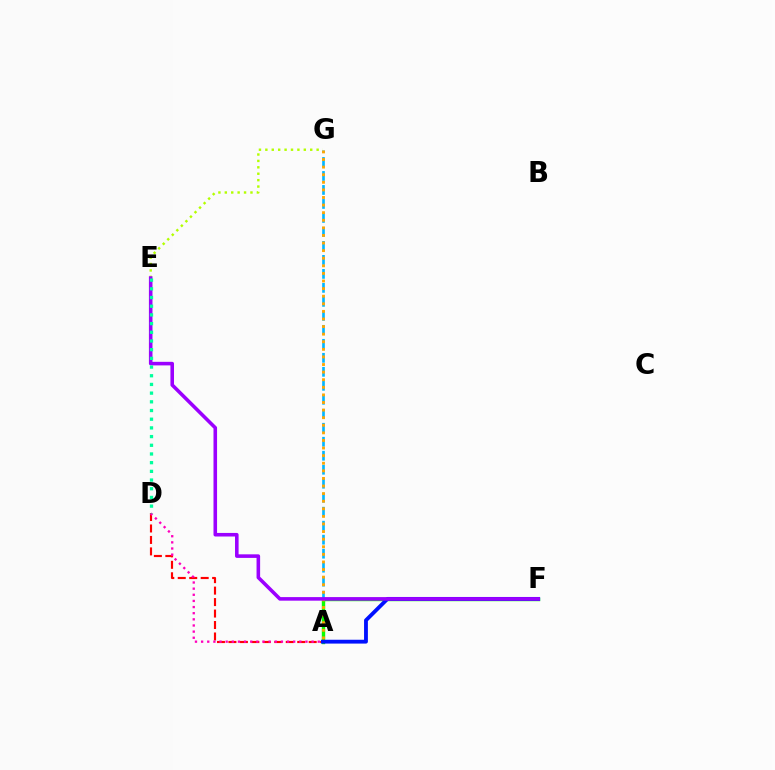{('A', 'G'): [{'color': '#00b5ff', 'line_style': 'dashed', 'thickness': 1.9}, {'color': '#ffa500', 'line_style': 'dotted', 'thickness': 2.06}], ('A', 'D'): [{'color': '#ff0000', 'line_style': 'dashed', 'thickness': 1.56}, {'color': '#ff00bd', 'line_style': 'dotted', 'thickness': 1.67}], ('A', 'F'): [{'color': '#08ff00', 'line_style': 'solid', 'thickness': 2.45}, {'color': '#0010ff', 'line_style': 'solid', 'thickness': 2.76}], ('E', 'G'): [{'color': '#b3ff00', 'line_style': 'dotted', 'thickness': 1.74}], ('E', 'F'): [{'color': '#9b00ff', 'line_style': 'solid', 'thickness': 2.57}], ('D', 'E'): [{'color': '#00ff9d', 'line_style': 'dotted', 'thickness': 2.36}]}